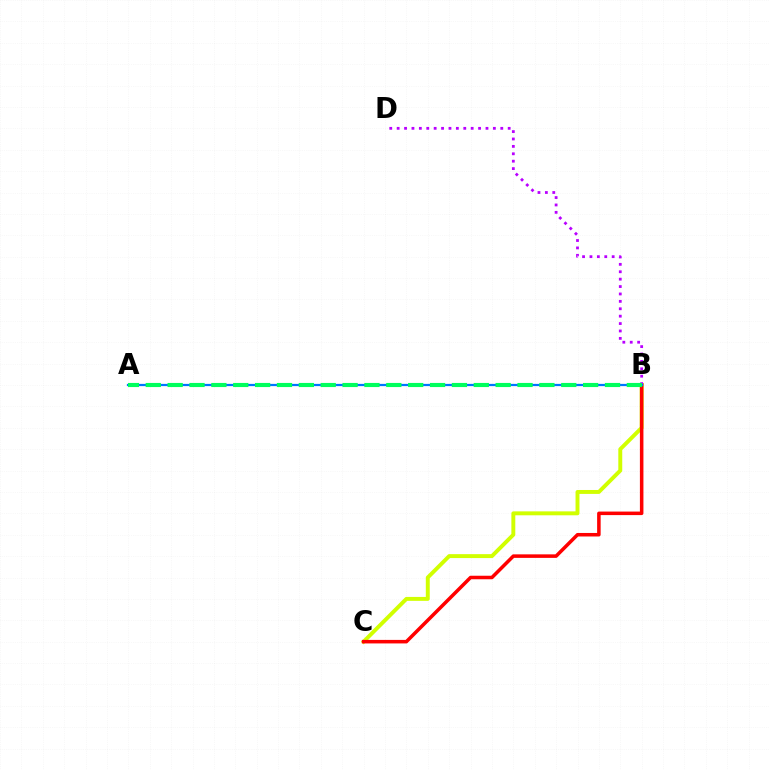{('B', 'C'): [{'color': '#d1ff00', 'line_style': 'solid', 'thickness': 2.83}, {'color': '#ff0000', 'line_style': 'solid', 'thickness': 2.54}], ('B', 'D'): [{'color': '#b900ff', 'line_style': 'dotted', 'thickness': 2.01}], ('A', 'B'): [{'color': '#0074ff', 'line_style': 'solid', 'thickness': 1.61}, {'color': '#00ff5c', 'line_style': 'dashed', 'thickness': 2.97}]}